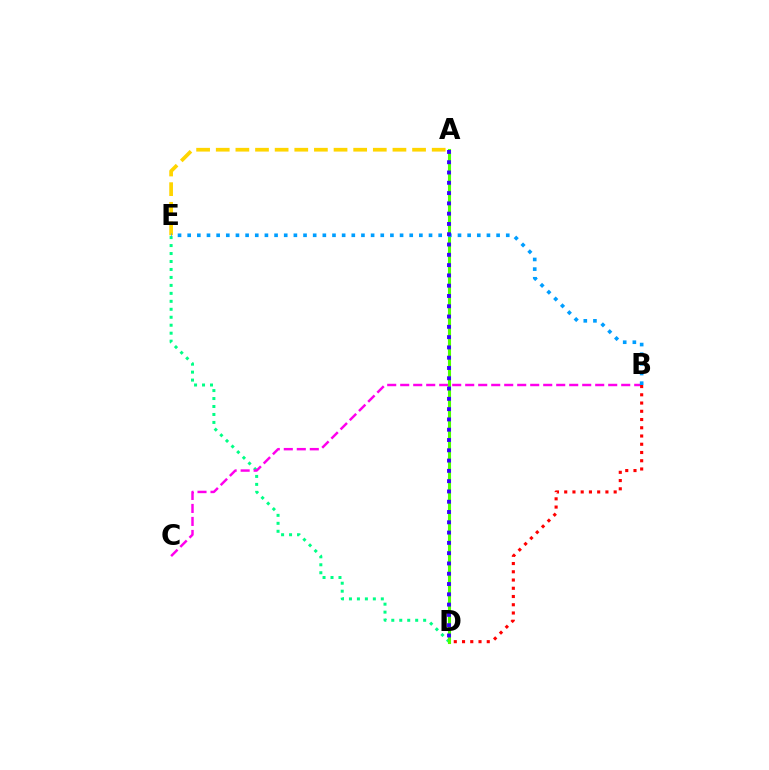{('D', 'E'): [{'color': '#00ff86', 'line_style': 'dotted', 'thickness': 2.16}], ('B', 'C'): [{'color': '#ff00ed', 'line_style': 'dashed', 'thickness': 1.77}], ('B', 'D'): [{'color': '#ff0000', 'line_style': 'dotted', 'thickness': 2.24}], ('A', 'D'): [{'color': '#4fff00', 'line_style': 'solid', 'thickness': 2.23}, {'color': '#3700ff', 'line_style': 'dotted', 'thickness': 2.8}], ('A', 'E'): [{'color': '#ffd500', 'line_style': 'dashed', 'thickness': 2.67}], ('B', 'E'): [{'color': '#009eff', 'line_style': 'dotted', 'thickness': 2.62}]}